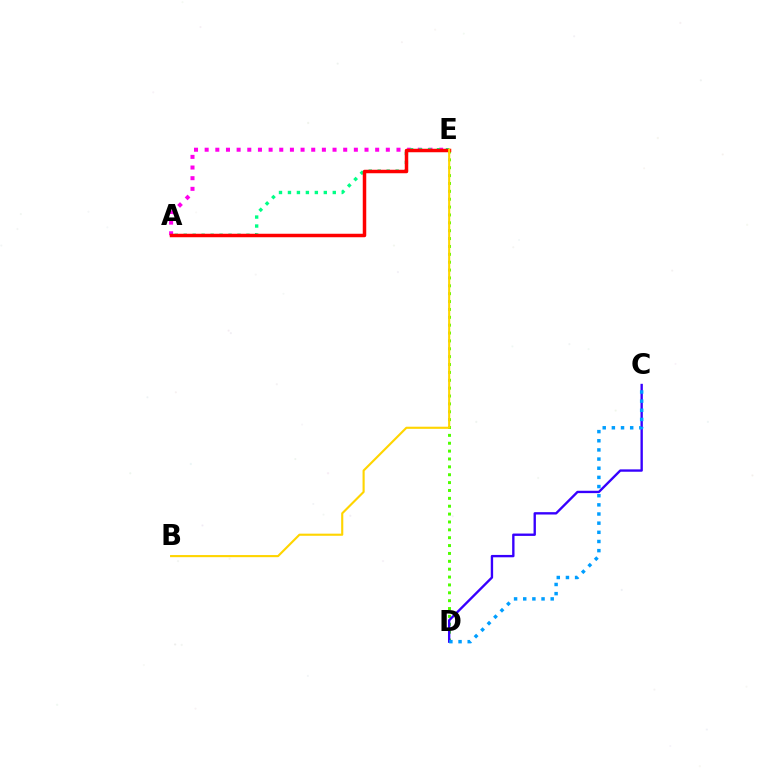{('D', 'E'): [{'color': '#4fff00', 'line_style': 'dotted', 'thickness': 2.14}], ('A', 'E'): [{'color': '#ff00ed', 'line_style': 'dotted', 'thickness': 2.9}, {'color': '#00ff86', 'line_style': 'dotted', 'thickness': 2.44}, {'color': '#ff0000', 'line_style': 'solid', 'thickness': 2.51}], ('C', 'D'): [{'color': '#3700ff', 'line_style': 'solid', 'thickness': 1.7}, {'color': '#009eff', 'line_style': 'dotted', 'thickness': 2.49}], ('B', 'E'): [{'color': '#ffd500', 'line_style': 'solid', 'thickness': 1.53}]}